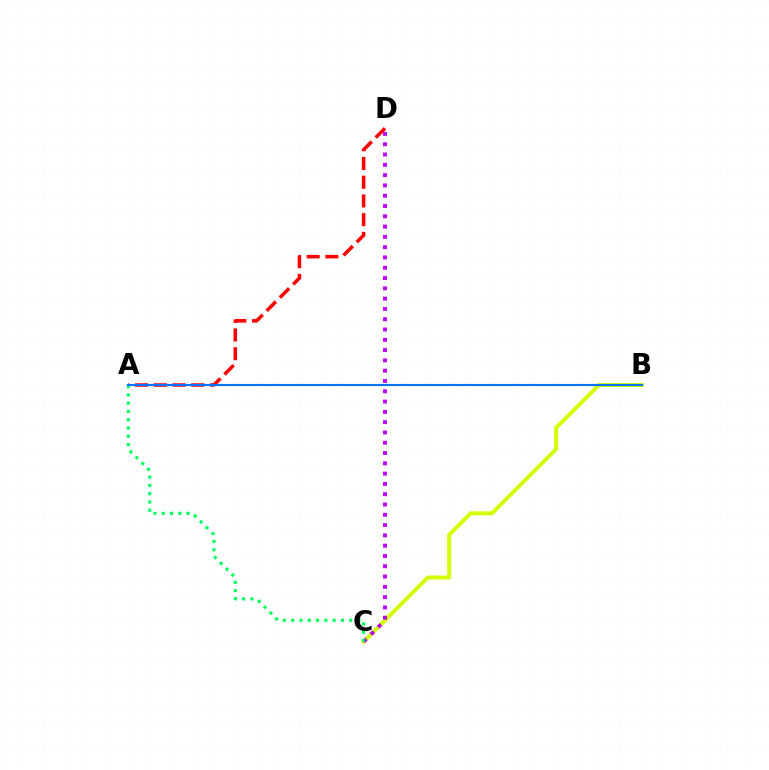{('B', 'C'): [{'color': '#d1ff00', 'line_style': 'solid', 'thickness': 2.85}], ('A', 'D'): [{'color': '#ff0000', 'line_style': 'dashed', 'thickness': 2.54}], ('C', 'D'): [{'color': '#b900ff', 'line_style': 'dotted', 'thickness': 2.8}], ('A', 'C'): [{'color': '#00ff5c', 'line_style': 'dotted', 'thickness': 2.25}], ('A', 'B'): [{'color': '#0074ff', 'line_style': 'solid', 'thickness': 1.54}]}